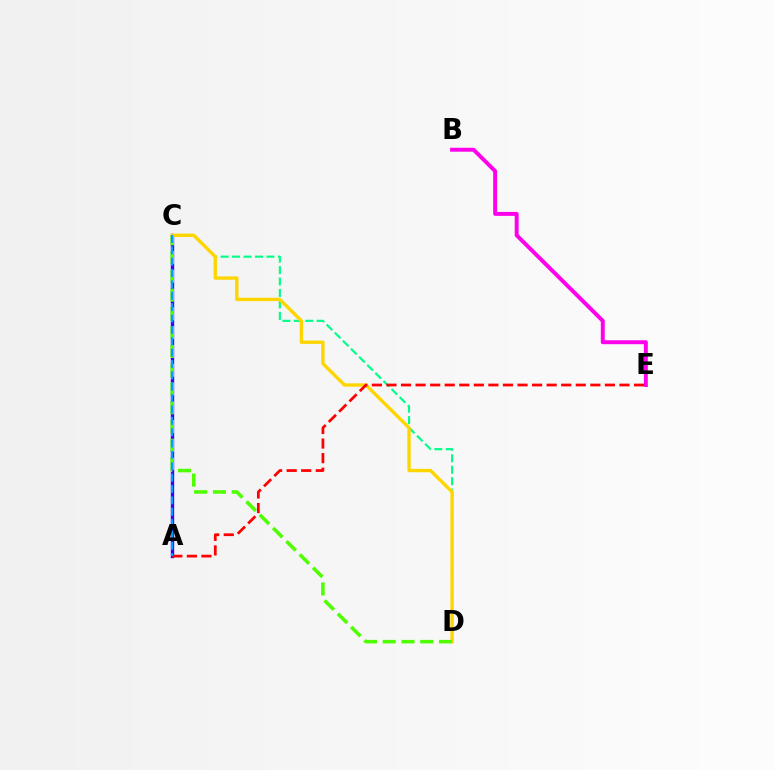{('A', 'C'): [{'color': '#3700ff', 'line_style': 'solid', 'thickness': 2.42}, {'color': '#009eff', 'line_style': 'dashed', 'thickness': 1.54}], ('B', 'E'): [{'color': '#ff00ed', 'line_style': 'solid', 'thickness': 2.84}], ('C', 'D'): [{'color': '#00ff86', 'line_style': 'dashed', 'thickness': 1.55}, {'color': '#ffd500', 'line_style': 'solid', 'thickness': 2.41}, {'color': '#4fff00', 'line_style': 'dashed', 'thickness': 2.55}], ('A', 'E'): [{'color': '#ff0000', 'line_style': 'dashed', 'thickness': 1.98}]}